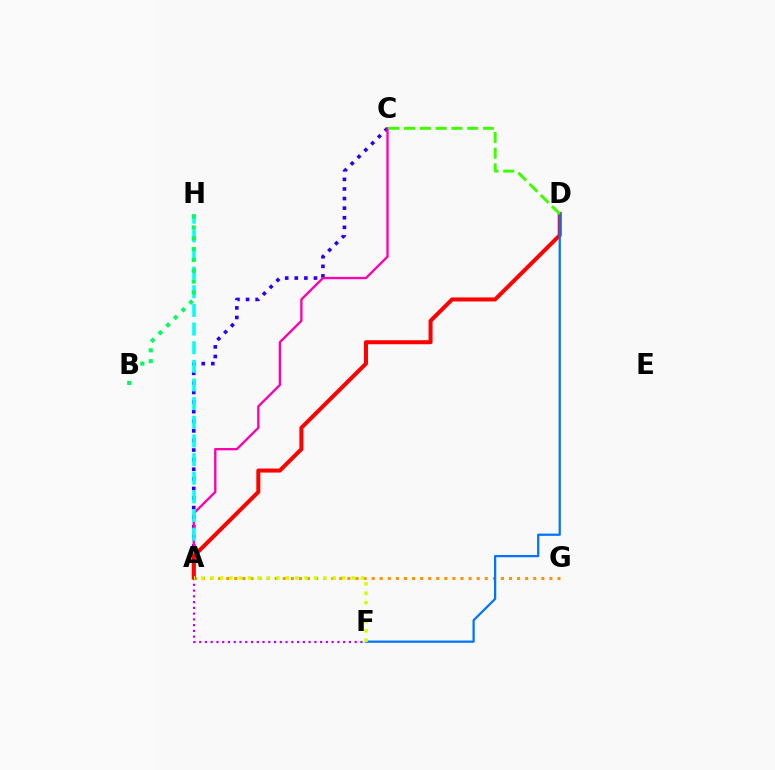{('A', 'C'): [{'color': '#2500ff', 'line_style': 'dotted', 'thickness': 2.61}, {'color': '#ff00ac', 'line_style': 'solid', 'thickness': 1.68}], ('A', 'F'): [{'color': '#b900ff', 'line_style': 'dotted', 'thickness': 1.56}, {'color': '#d1ff00', 'line_style': 'dotted', 'thickness': 2.55}], ('A', 'H'): [{'color': '#00fff6', 'line_style': 'dashed', 'thickness': 2.53}], ('A', 'G'): [{'color': '#ff9400', 'line_style': 'dotted', 'thickness': 2.2}], ('B', 'H'): [{'color': '#00ff5c', 'line_style': 'dotted', 'thickness': 2.94}], ('A', 'D'): [{'color': '#ff0000', 'line_style': 'solid', 'thickness': 2.89}], ('D', 'F'): [{'color': '#0074ff', 'line_style': 'solid', 'thickness': 1.61}], ('C', 'D'): [{'color': '#3dff00', 'line_style': 'dashed', 'thickness': 2.14}]}